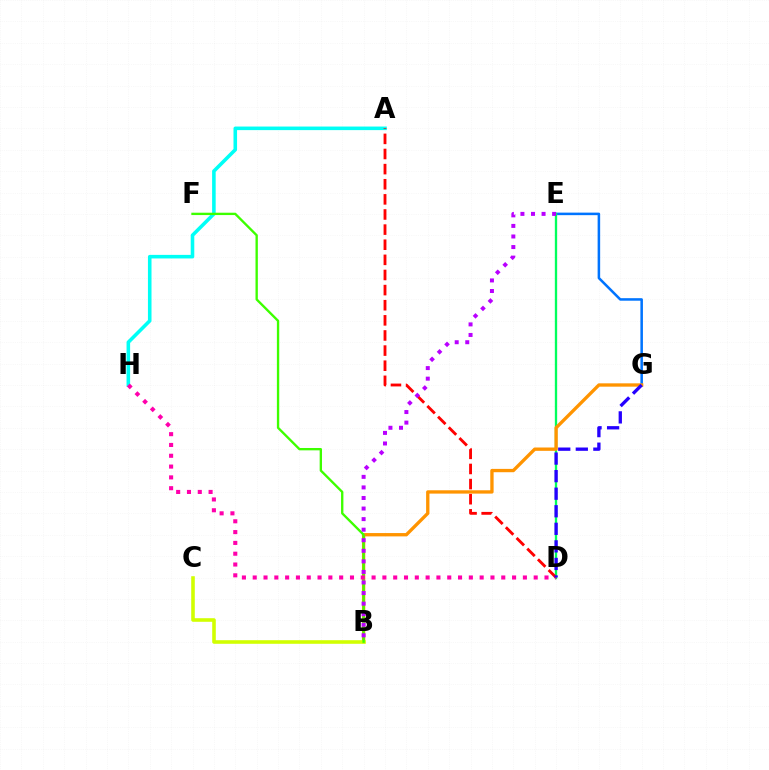{('E', 'G'): [{'color': '#0074ff', 'line_style': 'solid', 'thickness': 1.83}], ('D', 'E'): [{'color': '#00ff5c', 'line_style': 'solid', 'thickness': 1.67}], ('A', 'H'): [{'color': '#00fff6', 'line_style': 'solid', 'thickness': 2.57}], ('B', 'G'): [{'color': '#ff9400', 'line_style': 'solid', 'thickness': 2.4}], ('B', 'C'): [{'color': '#d1ff00', 'line_style': 'solid', 'thickness': 2.58}], ('A', 'D'): [{'color': '#ff0000', 'line_style': 'dashed', 'thickness': 2.05}], ('B', 'F'): [{'color': '#3dff00', 'line_style': 'solid', 'thickness': 1.69}], ('D', 'H'): [{'color': '#ff00ac', 'line_style': 'dotted', 'thickness': 2.94}], ('D', 'G'): [{'color': '#2500ff', 'line_style': 'dashed', 'thickness': 2.39}], ('B', 'E'): [{'color': '#b900ff', 'line_style': 'dotted', 'thickness': 2.87}]}